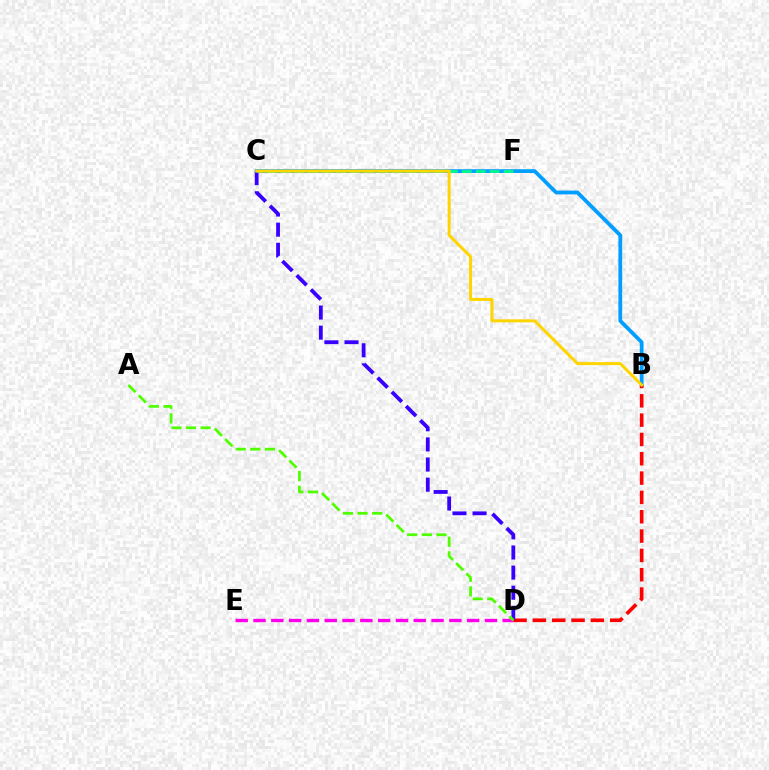{('B', 'C'): [{'color': '#009eff', 'line_style': 'solid', 'thickness': 2.71}, {'color': '#ffd500', 'line_style': 'solid', 'thickness': 2.17}], ('B', 'D'): [{'color': '#ff0000', 'line_style': 'dashed', 'thickness': 2.63}], ('C', 'D'): [{'color': '#3700ff', 'line_style': 'dashed', 'thickness': 2.73}], ('D', 'E'): [{'color': '#ff00ed', 'line_style': 'dashed', 'thickness': 2.42}], ('C', 'F'): [{'color': '#00ff86', 'line_style': 'dashed', 'thickness': 1.9}], ('A', 'D'): [{'color': '#4fff00', 'line_style': 'dashed', 'thickness': 1.99}]}